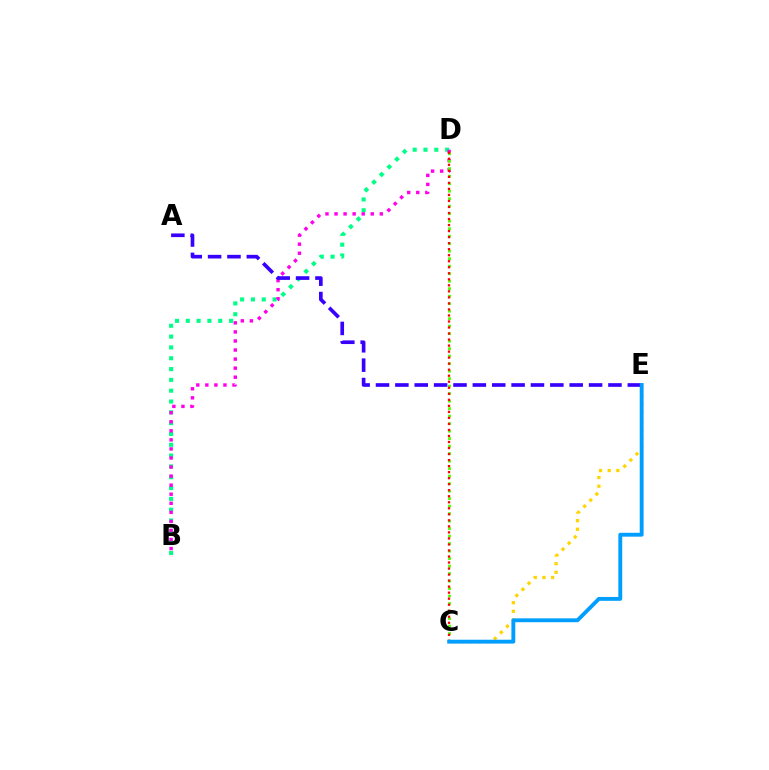{('B', 'D'): [{'color': '#00ff86', 'line_style': 'dotted', 'thickness': 2.94}, {'color': '#ff00ed', 'line_style': 'dotted', 'thickness': 2.46}], ('C', 'D'): [{'color': '#4fff00', 'line_style': 'dotted', 'thickness': 2.04}, {'color': '#ff0000', 'line_style': 'dotted', 'thickness': 1.64}], ('C', 'E'): [{'color': '#ffd500', 'line_style': 'dotted', 'thickness': 2.35}, {'color': '#009eff', 'line_style': 'solid', 'thickness': 2.78}], ('A', 'E'): [{'color': '#3700ff', 'line_style': 'dashed', 'thickness': 2.63}]}